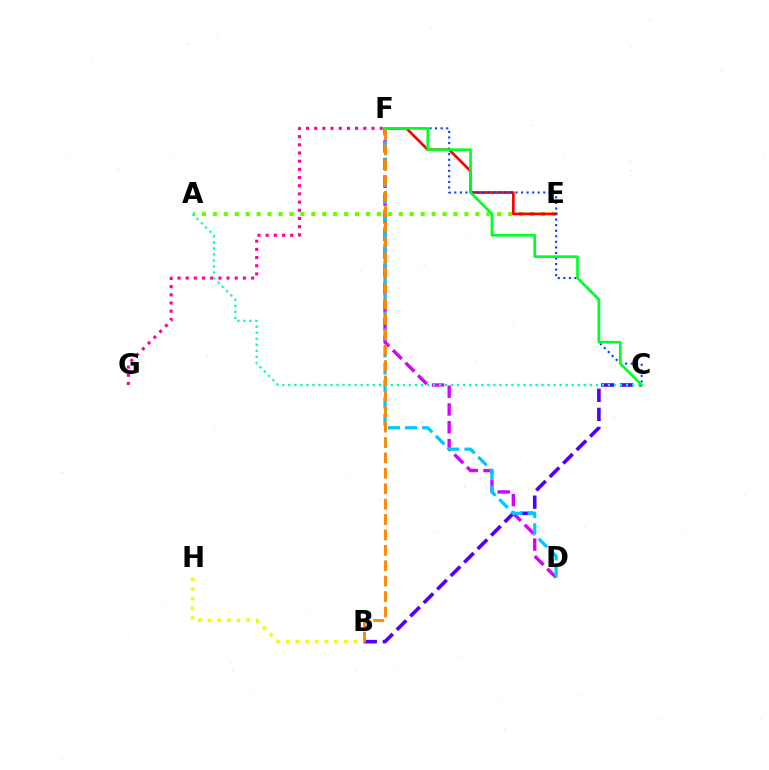{('A', 'E'): [{'color': '#66ff00', 'line_style': 'dotted', 'thickness': 2.97}], ('F', 'G'): [{'color': '#ff00a0', 'line_style': 'dotted', 'thickness': 2.22}], ('B', 'C'): [{'color': '#4f00ff', 'line_style': 'dashed', 'thickness': 2.59}], ('E', 'F'): [{'color': '#ff0000', 'line_style': 'solid', 'thickness': 1.92}], ('D', 'F'): [{'color': '#d600ff', 'line_style': 'dashed', 'thickness': 2.42}, {'color': '#00c7ff', 'line_style': 'dashed', 'thickness': 2.32}], ('B', 'H'): [{'color': '#eeff00', 'line_style': 'dotted', 'thickness': 2.63}], ('C', 'F'): [{'color': '#003fff', 'line_style': 'dotted', 'thickness': 1.51}, {'color': '#00ff27', 'line_style': 'solid', 'thickness': 1.93}], ('A', 'C'): [{'color': '#00ffaf', 'line_style': 'dotted', 'thickness': 1.64}], ('B', 'F'): [{'color': '#ff8800', 'line_style': 'dashed', 'thickness': 2.09}]}